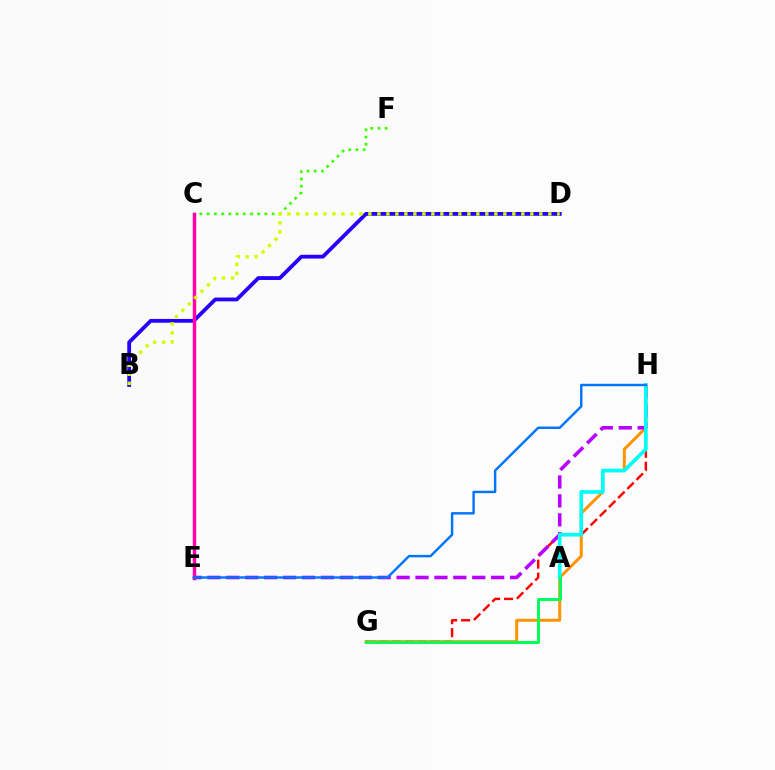{('C', 'F'): [{'color': '#3dff00', 'line_style': 'dotted', 'thickness': 1.96}], ('G', 'H'): [{'color': '#ff0000', 'line_style': 'dashed', 'thickness': 1.76}, {'color': '#ff9400', 'line_style': 'solid', 'thickness': 2.15}], ('E', 'H'): [{'color': '#b900ff', 'line_style': 'dashed', 'thickness': 2.57}, {'color': '#0074ff', 'line_style': 'solid', 'thickness': 1.76}], ('A', 'H'): [{'color': '#00fff6', 'line_style': 'solid', 'thickness': 2.65}], ('B', 'D'): [{'color': '#2500ff', 'line_style': 'solid', 'thickness': 2.74}, {'color': '#d1ff00', 'line_style': 'dotted', 'thickness': 2.44}], ('A', 'G'): [{'color': '#00ff5c', 'line_style': 'solid', 'thickness': 2.15}], ('C', 'E'): [{'color': '#ff00ac', 'line_style': 'solid', 'thickness': 2.5}]}